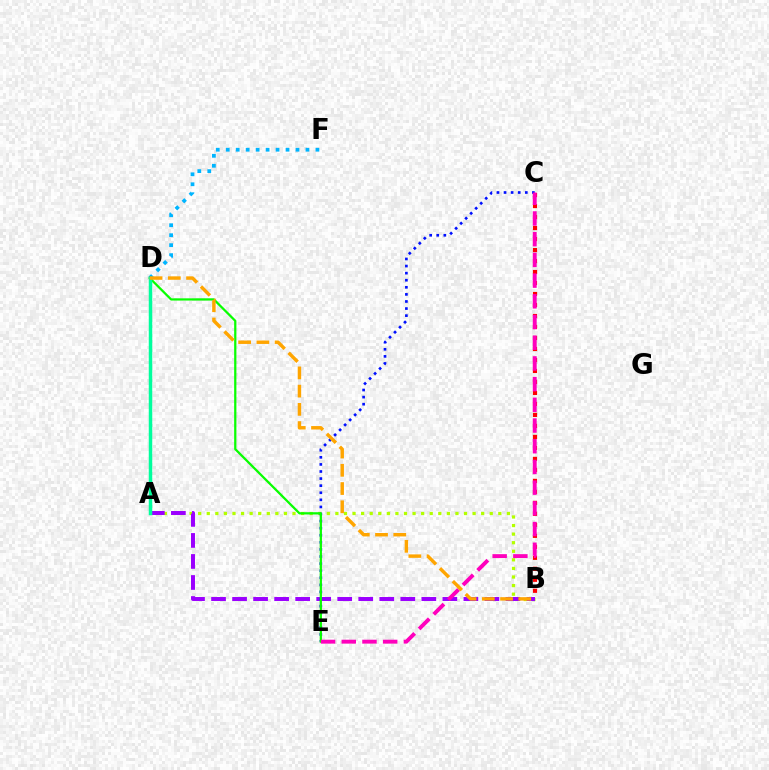{('A', 'B'): [{'color': '#b3ff00', 'line_style': 'dotted', 'thickness': 2.33}, {'color': '#9b00ff', 'line_style': 'dashed', 'thickness': 2.86}], ('B', 'C'): [{'color': '#ff0000', 'line_style': 'dotted', 'thickness': 2.99}], ('D', 'F'): [{'color': '#00b5ff', 'line_style': 'dotted', 'thickness': 2.71}], ('C', 'E'): [{'color': '#0010ff', 'line_style': 'dotted', 'thickness': 1.92}, {'color': '#ff00bd', 'line_style': 'dashed', 'thickness': 2.81}], ('D', 'E'): [{'color': '#08ff00', 'line_style': 'solid', 'thickness': 1.62}], ('A', 'D'): [{'color': '#00ff9d', 'line_style': 'solid', 'thickness': 2.51}], ('B', 'D'): [{'color': '#ffa500', 'line_style': 'dashed', 'thickness': 2.48}]}